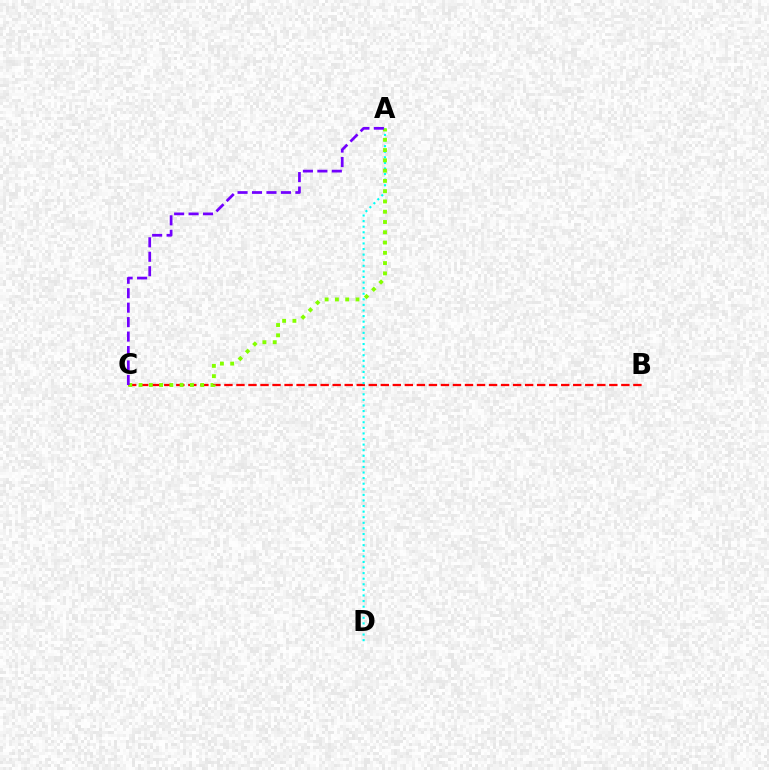{('B', 'C'): [{'color': '#ff0000', 'line_style': 'dashed', 'thickness': 1.63}], ('A', 'D'): [{'color': '#00fff6', 'line_style': 'dotted', 'thickness': 1.52}], ('A', 'C'): [{'color': '#84ff00', 'line_style': 'dotted', 'thickness': 2.79}, {'color': '#7200ff', 'line_style': 'dashed', 'thickness': 1.96}]}